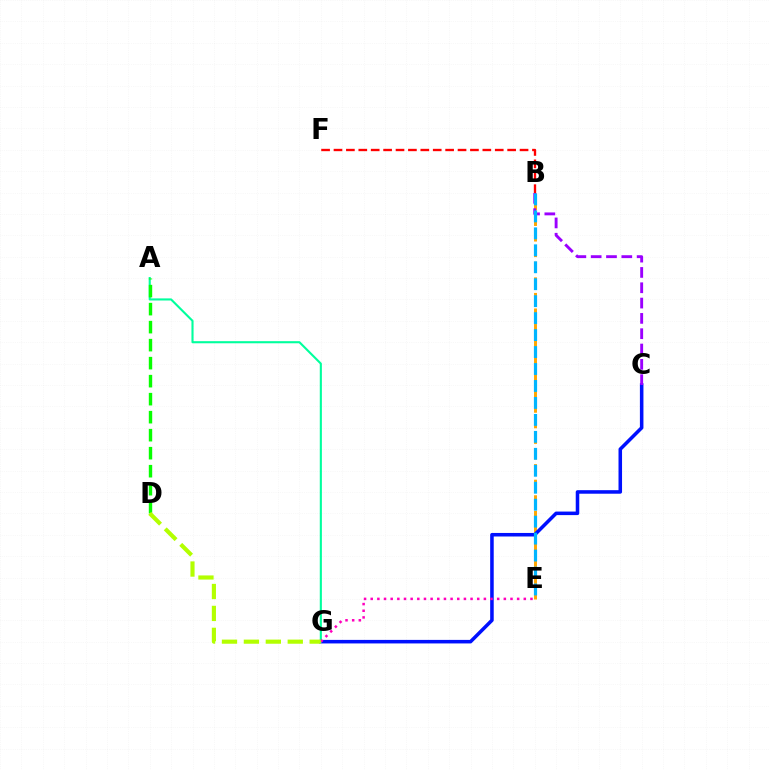{('B', 'E'): [{'color': '#ffa500', 'line_style': 'dashed', 'thickness': 2.11}, {'color': '#00b5ff', 'line_style': 'dashed', 'thickness': 2.3}], ('C', 'G'): [{'color': '#0010ff', 'line_style': 'solid', 'thickness': 2.55}], ('B', 'C'): [{'color': '#9b00ff', 'line_style': 'dashed', 'thickness': 2.08}], ('A', 'G'): [{'color': '#00ff9d', 'line_style': 'solid', 'thickness': 1.52}], ('B', 'F'): [{'color': '#ff0000', 'line_style': 'dashed', 'thickness': 1.69}], ('A', 'D'): [{'color': '#08ff00', 'line_style': 'dashed', 'thickness': 2.45}], ('E', 'G'): [{'color': '#ff00bd', 'line_style': 'dotted', 'thickness': 1.81}], ('D', 'G'): [{'color': '#b3ff00', 'line_style': 'dashed', 'thickness': 2.98}]}